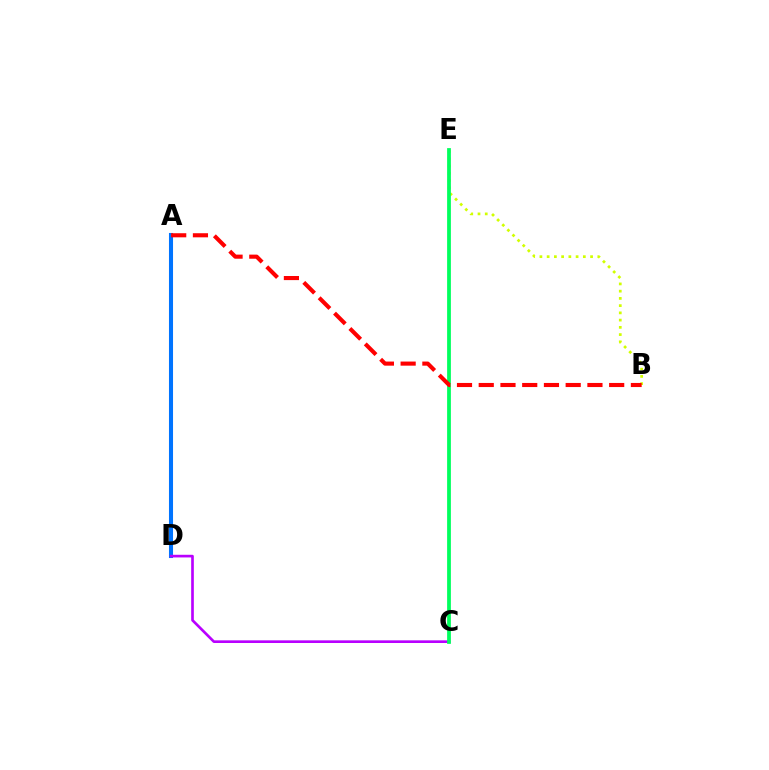{('A', 'D'): [{'color': '#0074ff', 'line_style': 'solid', 'thickness': 2.93}], ('C', 'D'): [{'color': '#b900ff', 'line_style': 'solid', 'thickness': 1.91}], ('B', 'E'): [{'color': '#d1ff00', 'line_style': 'dotted', 'thickness': 1.97}], ('C', 'E'): [{'color': '#00ff5c', 'line_style': 'solid', 'thickness': 2.71}], ('A', 'B'): [{'color': '#ff0000', 'line_style': 'dashed', 'thickness': 2.95}]}